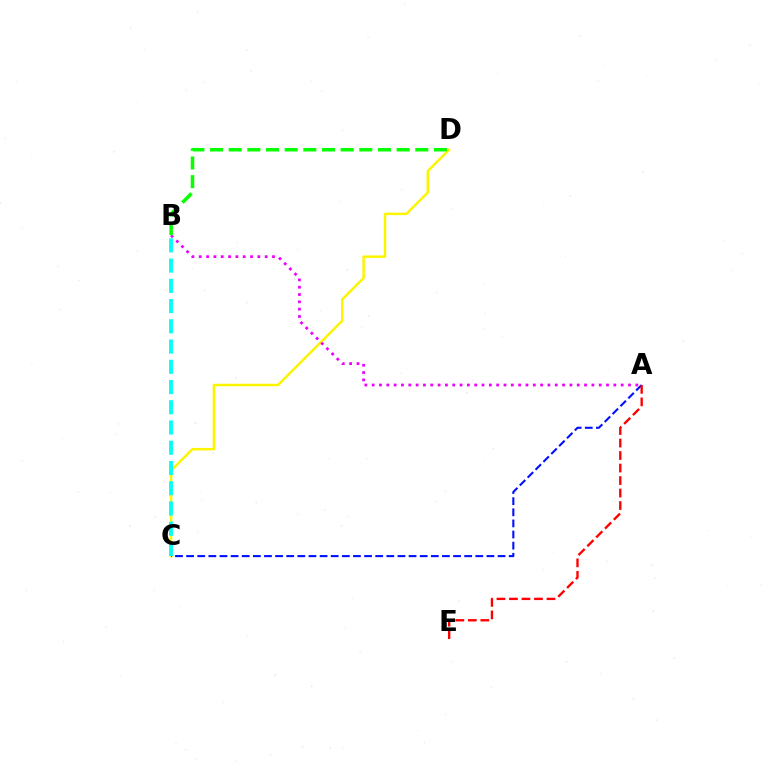{('C', 'D'): [{'color': '#fcf500', 'line_style': 'solid', 'thickness': 1.79}], ('A', 'C'): [{'color': '#0010ff', 'line_style': 'dashed', 'thickness': 1.51}], ('B', 'C'): [{'color': '#00fff6', 'line_style': 'dashed', 'thickness': 2.75}], ('A', 'E'): [{'color': '#ff0000', 'line_style': 'dashed', 'thickness': 1.7}], ('A', 'B'): [{'color': '#ee00ff', 'line_style': 'dotted', 'thickness': 1.99}], ('B', 'D'): [{'color': '#08ff00', 'line_style': 'dashed', 'thickness': 2.53}]}